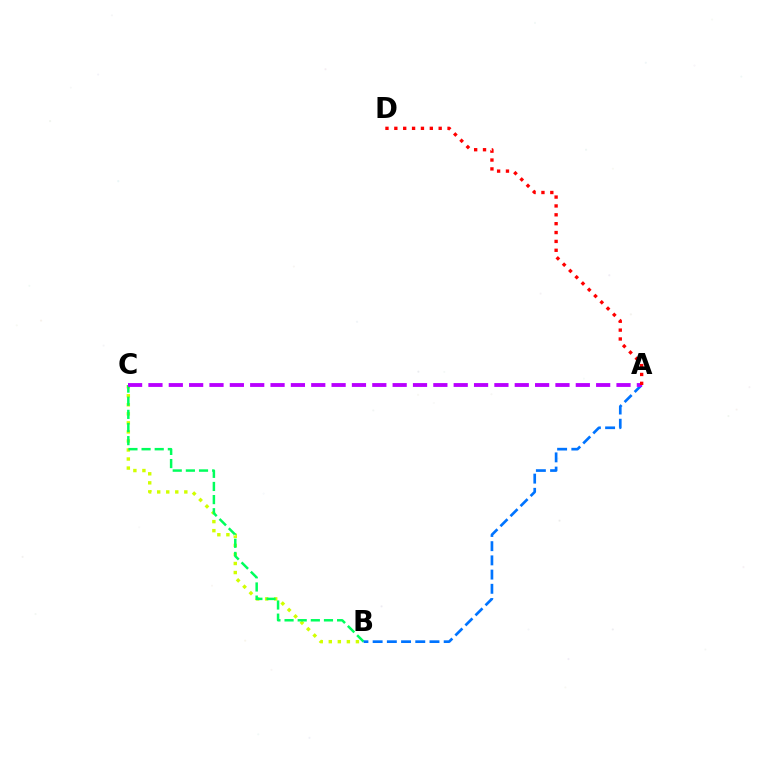{('B', 'C'): [{'color': '#d1ff00', 'line_style': 'dotted', 'thickness': 2.46}, {'color': '#00ff5c', 'line_style': 'dashed', 'thickness': 1.78}], ('A', 'B'): [{'color': '#0074ff', 'line_style': 'dashed', 'thickness': 1.93}], ('A', 'C'): [{'color': '#b900ff', 'line_style': 'dashed', 'thickness': 2.76}], ('A', 'D'): [{'color': '#ff0000', 'line_style': 'dotted', 'thickness': 2.41}]}